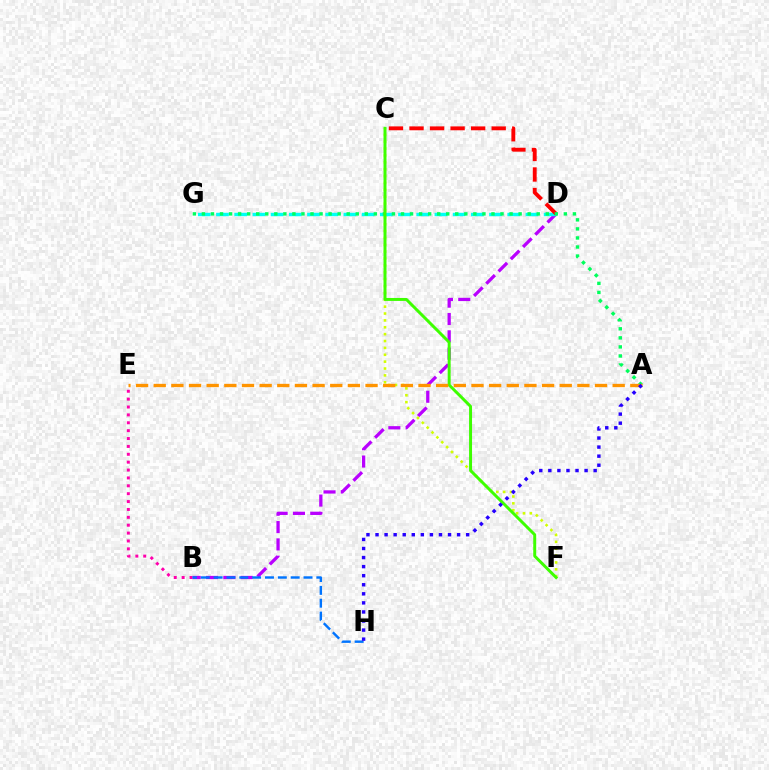{('B', 'E'): [{'color': '#ff00ac', 'line_style': 'dotted', 'thickness': 2.14}], ('B', 'D'): [{'color': '#b900ff', 'line_style': 'dashed', 'thickness': 2.35}], ('D', 'G'): [{'color': '#00fff6', 'line_style': 'dashed', 'thickness': 2.47}], ('B', 'H'): [{'color': '#0074ff', 'line_style': 'dashed', 'thickness': 1.74}], ('C', 'F'): [{'color': '#d1ff00', 'line_style': 'dotted', 'thickness': 1.87}, {'color': '#3dff00', 'line_style': 'solid', 'thickness': 2.13}], ('C', 'D'): [{'color': '#ff0000', 'line_style': 'dashed', 'thickness': 2.79}], ('A', 'G'): [{'color': '#00ff5c', 'line_style': 'dotted', 'thickness': 2.46}], ('A', 'E'): [{'color': '#ff9400', 'line_style': 'dashed', 'thickness': 2.4}], ('A', 'H'): [{'color': '#2500ff', 'line_style': 'dotted', 'thickness': 2.46}]}